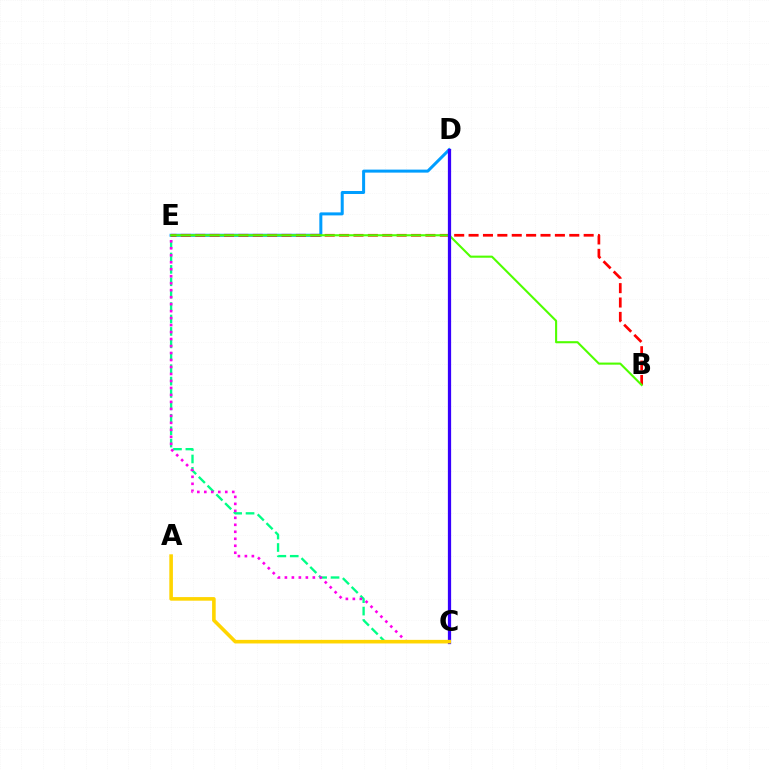{('C', 'E'): [{'color': '#00ff86', 'line_style': 'dashed', 'thickness': 1.69}, {'color': '#ff00ed', 'line_style': 'dotted', 'thickness': 1.9}], ('D', 'E'): [{'color': '#009eff', 'line_style': 'solid', 'thickness': 2.17}], ('B', 'E'): [{'color': '#ff0000', 'line_style': 'dashed', 'thickness': 1.95}, {'color': '#4fff00', 'line_style': 'solid', 'thickness': 1.51}], ('C', 'D'): [{'color': '#3700ff', 'line_style': 'solid', 'thickness': 2.34}], ('A', 'C'): [{'color': '#ffd500', 'line_style': 'solid', 'thickness': 2.59}]}